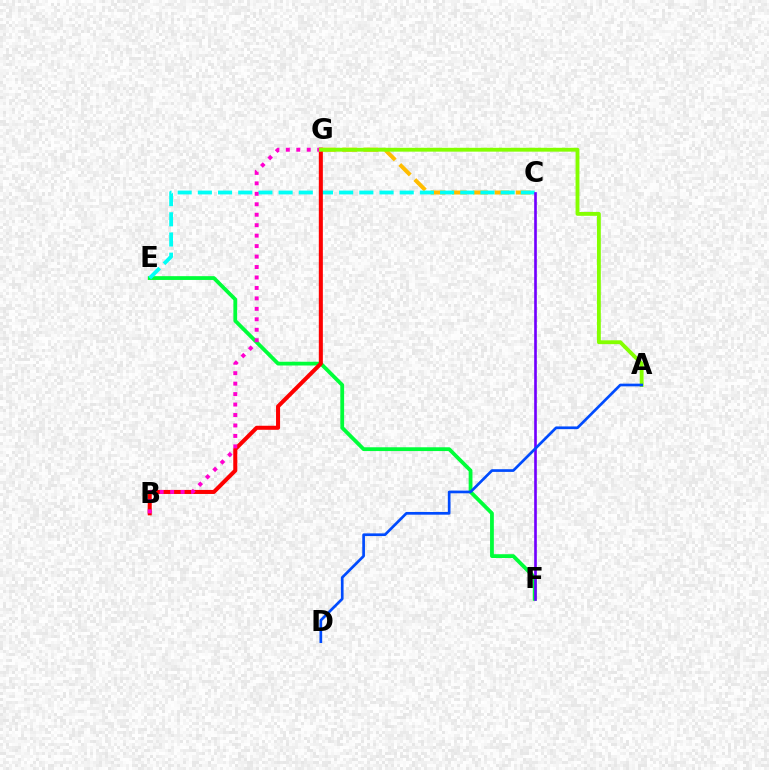{('C', 'G'): [{'color': '#ffbd00', 'line_style': 'dashed', 'thickness': 2.89}], ('E', 'F'): [{'color': '#00ff39', 'line_style': 'solid', 'thickness': 2.73}], ('C', 'E'): [{'color': '#00fff6', 'line_style': 'dashed', 'thickness': 2.74}], ('C', 'F'): [{'color': '#7200ff', 'line_style': 'solid', 'thickness': 1.91}], ('B', 'G'): [{'color': '#ff0000', 'line_style': 'solid', 'thickness': 2.91}, {'color': '#ff00cf', 'line_style': 'dotted', 'thickness': 2.84}], ('A', 'G'): [{'color': '#84ff00', 'line_style': 'solid', 'thickness': 2.78}], ('A', 'D'): [{'color': '#004bff', 'line_style': 'solid', 'thickness': 1.94}]}